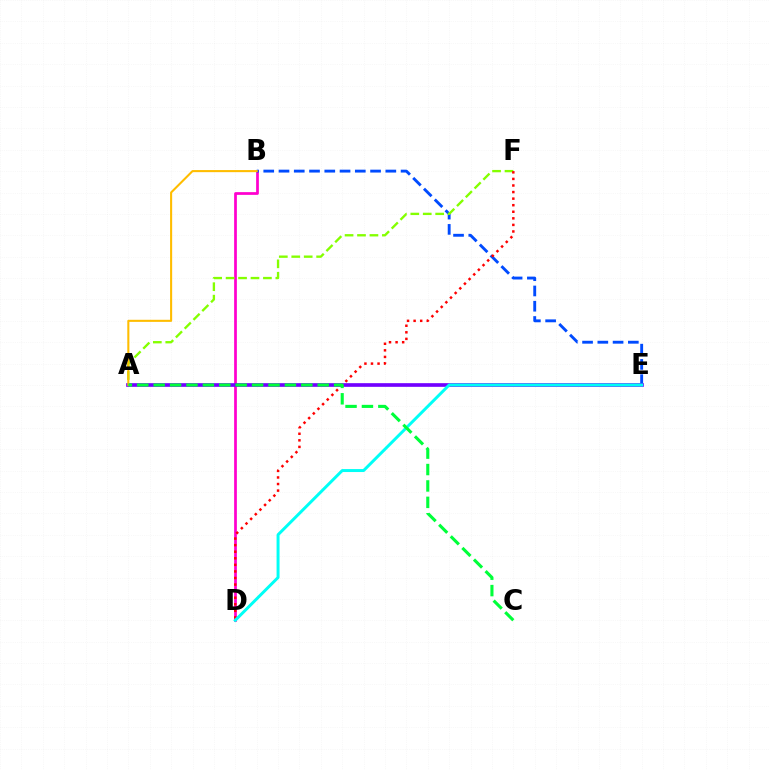{('B', 'D'): [{'color': '#ff00cf', 'line_style': 'solid', 'thickness': 1.97}], ('B', 'E'): [{'color': '#004bff', 'line_style': 'dashed', 'thickness': 2.07}], ('A', 'F'): [{'color': '#84ff00', 'line_style': 'dashed', 'thickness': 1.69}], ('A', 'E'): [{'color': '#7200ff', 'line_style': 'solid', 'thickness': 2.64}], ('D', 'F'): [{'color': '#ff0000', 'line_style': 'dotted', 'thickness': 1.78}], ('A', 'B'): [{'color': '#ffbd00', 'line_style': 'solid', 'thickness': 1.5}], ('D', 'E'): [{'color': '#00fff6', 'line_style': 'solid', 'thickness': 2.14}], ('A', 'C'): [{'color': '#00ff39', 'line_style': 'dashed', 'thickness': 2.23}]}